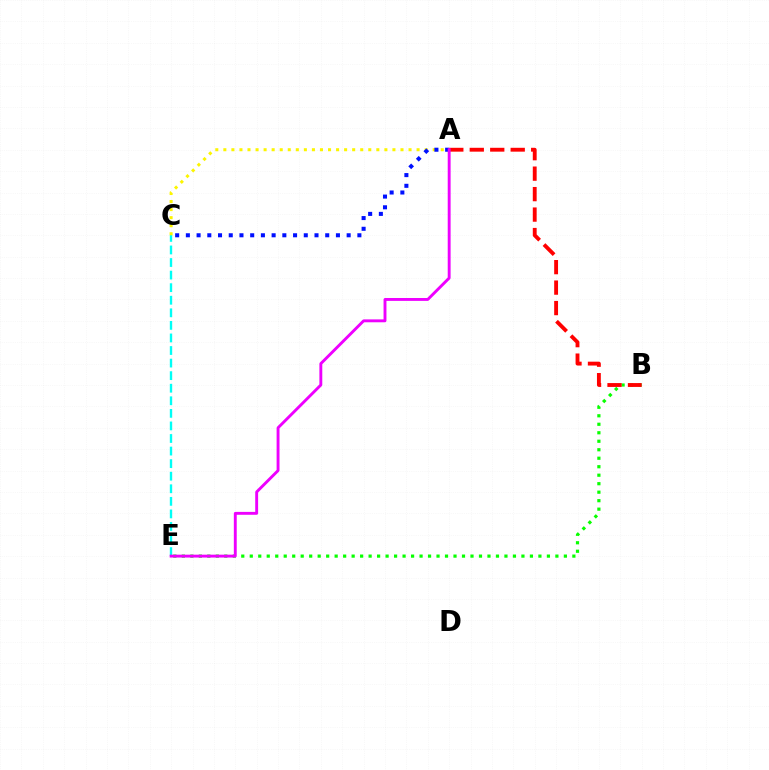{('C', 'E'): [{'color': '#00fff6', 'line_style': 'dashed', 'thickness': 1.71}], ('B', 'E'): [{'color': '#08ff00', 'line_style': 'dotted', 'thickness': 2.31}], ('A', 'C'): [{'color': '#fcf500', 'line_style': 'dotted', 'thickness': 2.19}, {'color': '#0010ff', 'line_style': 'dotted', 'thickness': 2.91}], ('A', 'B'): [{'color': '#ff0000', 'line_style': 'dashed', 'thickness': 2.78}], ('A', 'E'): [{'color': '#ee00ff', 'line_style': 'solid', 'thickness': 2.08}]}